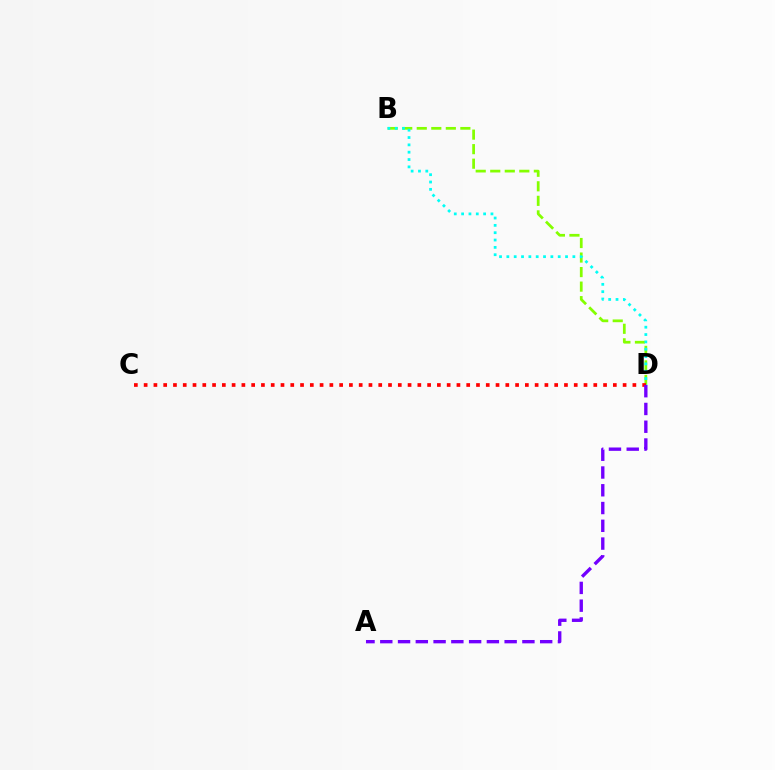{('B', 'D'): [{'color': '#84ff00', 'line_style': 'dashed', 'thickness': 1.97}, {'color': '#00fff6', 'line_style': 'dotted', 'thickness': 1.99}], ('C', 'D'): [{'color': '#ff0000', 'line_style': 'dotted', 'thickness': 2.66}], ('A', 'D'): [{'color': '#7200ff', 'line_style': 'dashed', 'thickness': 2.41}]}